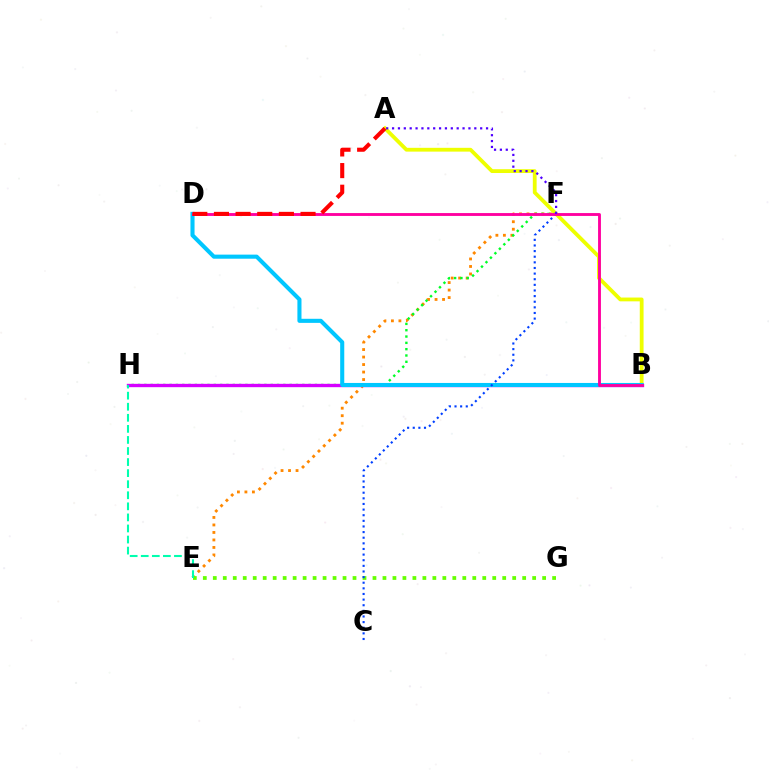{('A', 'B'): [{'color': '#eeff00', 'line_style': 'solid', 'thickness': 2.74}], ('E', 'F'): [{'color': '#ff8800', 'line_style': 'dotted', 'thickness': 2.04}], ('F', 'H'): [{'color': '#00ff27', 'line_style': 'dotted', 'thickness': 1.72}], ('E', 'G'): [{'color': '#66ff00', 'line_style': 'dotted', 'thickness': 2.71}], ('B', 'H'): [{'color': '#d600ff', 'line_style': 'solid', 'thickness': 2.41}], ('E', 'H'): [{'color': '#00ffaf', 'line_style': 'dashed', 'thickness': 1.5}], ('B', 'D'): [{'color': '#00c7ff', 'line_style': 'solid', 'thickness': 2.94}, {'color': '#ff00a0', 'line_style': 'solid', 'thickness': 2.06}], ('C', 'F'): [{'color': '#003fff', 'line_style': 'dotted', 'thickness': 1.53}], ('A', 'F'): [{'color': '#4f00ff', 'line_style': 'dotted', 'thickness': 1.6}], ('A', 'D'): [{'color': '#ff0000', 'line_style': 'dashed', 'thickness': 2.94}]}